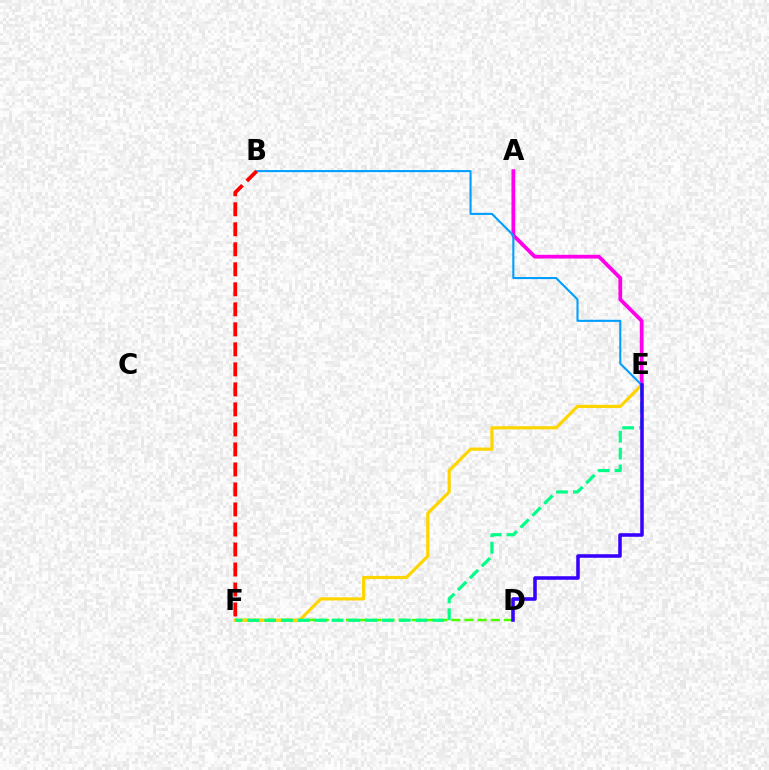{('D', 'F'): [{'color': '#4fff00', 'line_style': 'dashed', 'thickness': 1.79}], ('E', 'F'): [{'color': '#ffd500', 'line_style': 'solid', 'thickness': 2.29}, {'color': '#00ff86', 'line_style': 'dashed', 'thickness': 2.28}], ('A', 'E'): [{'color': '#ff00ed', 'line_style': 'solid', 'thickness': 2.7}], ('B', 'E'): [{'color': '#009eff', 'line_style': 'solid', 'thickness': 1.5}], ('B', 'F'): [{'color': '#ff0000', 'line_style': 'dashed', 'thickness': 2.72}], ('D', 'E'): [{'color': '#3700ff', 'line_style': 'solid', 'thickness': 2.56}]}